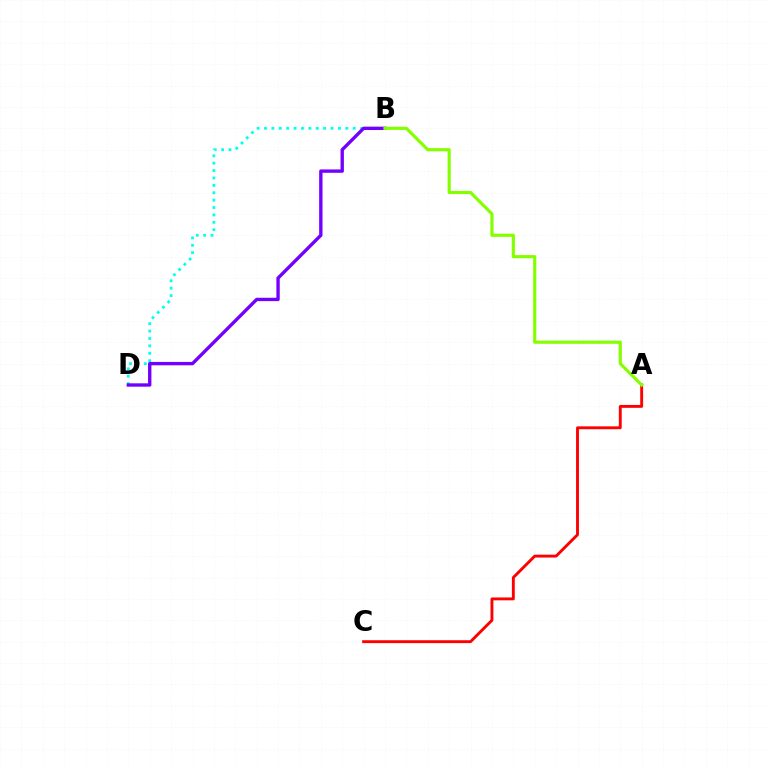{('A', 'C'): [{'color': '#ff0000', 'line_style': 'solid', 'thickness': 2.07}], ('B', 'D'): [{'color': '#00fff6', 'line_style': 'dotted', 'thickness': 2.01}, {'color': '#7200ff', 'line_style': 'solid', 'thickness': 2.42}], ('A', 'B'): [{'color': '#84ff00', 'line_style': 'solid', 'thickness': 2.27}]}